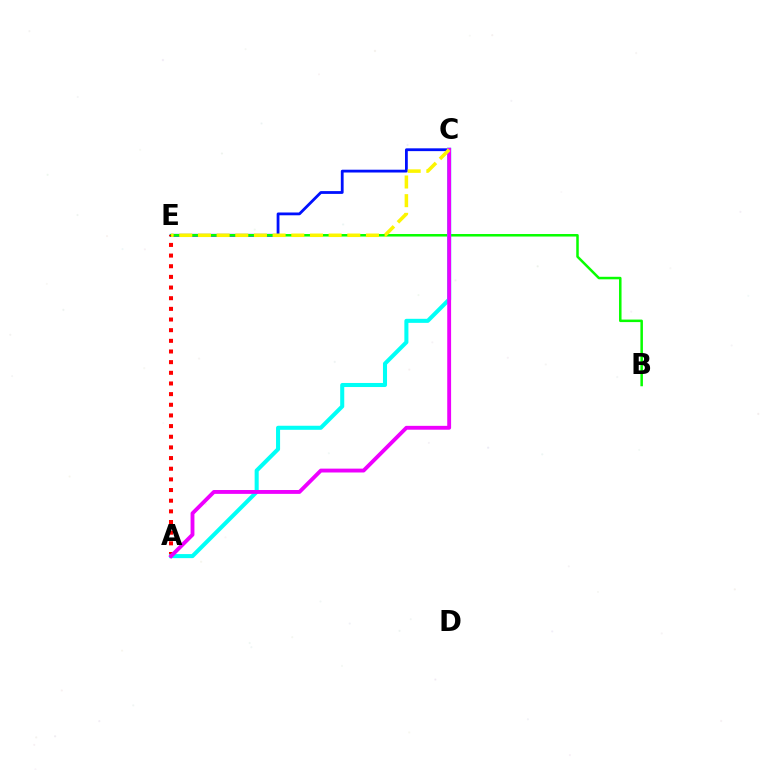{('C', 'E'): [{'color': '#0010ff', 'line_style': 'solid', 'thickness': 2.01}, {'color': '#fcf500', 'line_style': 'dashed', 'thickness': 2.54}], ('B', 'E'): [{'color': '#08ff00', 'line_style': 'solid', 'thickness': 1.81}], ('A', 'E'): [{'color': '#ff0000', 'line_style': 'dotted', 'thickness': 2.9}], ('A', 'C'): [{'color': '#00fff6', 'line_style': 'solid', 'thickness': 2.92}, {'color': '#ee00ff', 'line_style': 'solid', 'thickness': 2.78}]}